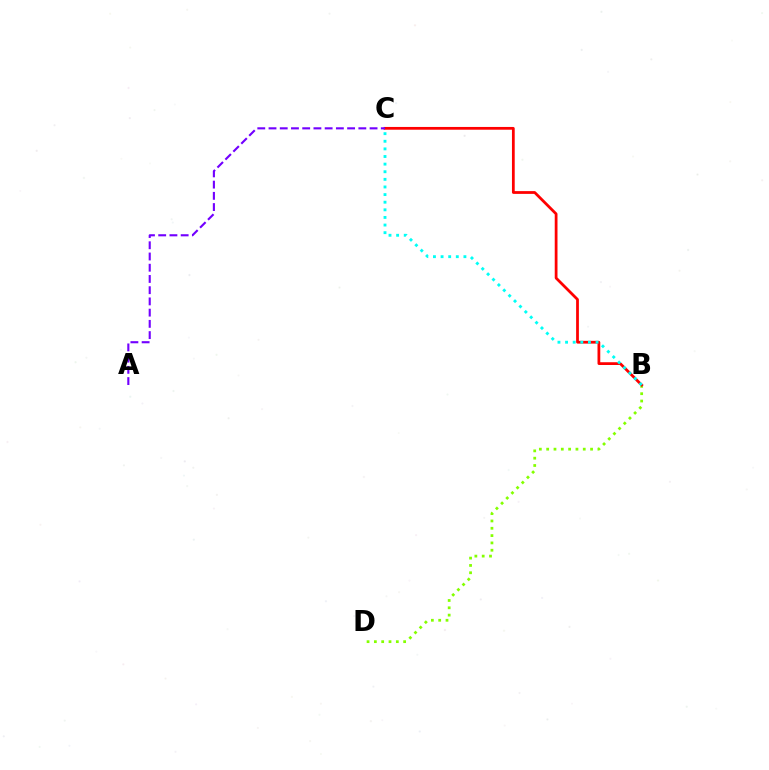{('B', 'D'): [{'color': '#84ff00', 'line_style': 'dotted', 'thickness': 1.99}], ('B', 'C'): [{'color': '#ff0000', 'line_style': 'solid', 'thickness': 1.99}, {'color': '#00fff6', 'line_style': 'dotted', 'thickness': 2.07}], ('A', 'C'): [{'color': '#7200ff', 'line_style': 'dashed', 'thickness': 1.53}]}